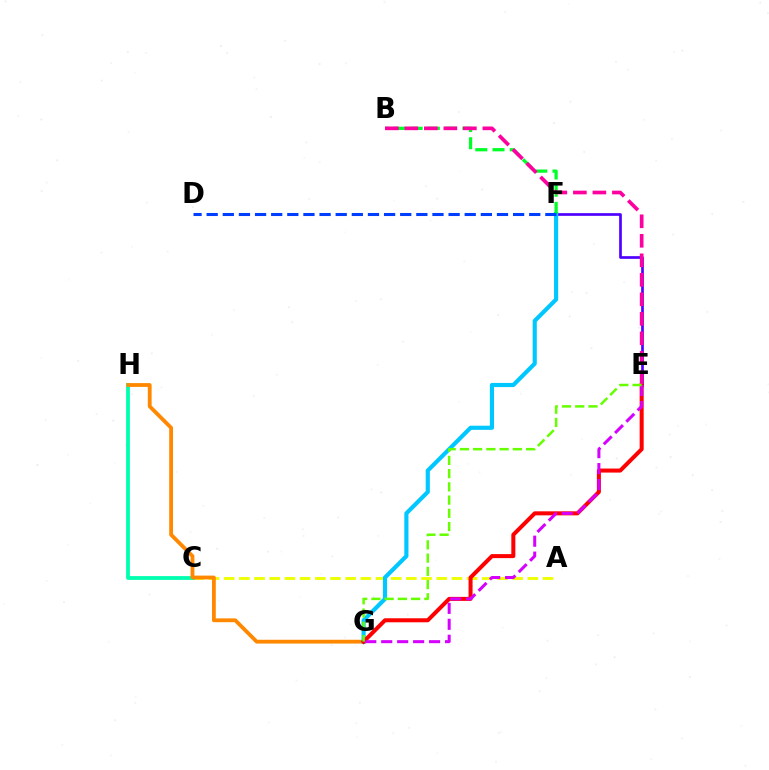{('A', 'C'): [{'color': '#eeff00', 'line_style': 'dashed', 'thickness': 2.06}], ('C', 'H'): [{'color': '#00ffaf', 'line_style': 'solid', 'thickness': 2.73}], ('E', 'F'): [{'color': '#4f00ff', 'line_style': 'solid', 'thickness': 1.94}], ('G', 'H'): [{'color': '#ff8800', 'line_style': 'solid', 'thickness': 2.74}], ('F', 'G'): [{'color': '#00c7ff', 'line_style': 'solid', 'thickness': 2.98}], ('B', 'F'): [{'color': '#00ff27', 'line_style': 'dashed', 'thickness': 2.34}], ('D', 'F'): [{'color': '#003fff', 'line_style': 'dashed', 'thickness': 2.19}], ('E', 'G'): [{'color': '#ff0000', 'line_style': 'solid', 'thickness': 2.89}, {'color': '#d600ff', 'line_style': 'dashed', 'thickness': 2.17}, {'color': '#66ff00', 'line_style': 'dashed', 'thickness': 1.8}], ('B', 'E'): [{'color': '#ff00a0', 'line_style': 'dashed', 'thickness': 2.65}]}